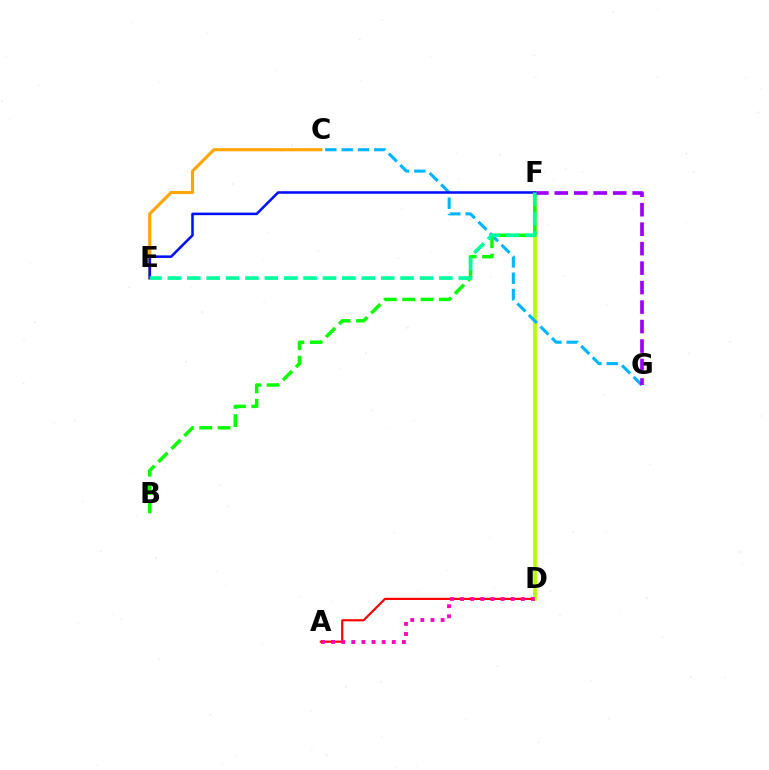{('C', 'E'): [{'color': '#ffa500', 'line_style': 'solid', 'thickness': 2.23}], ('A', 'D'): [{'color': '#ff0000', 'line_style': 'solid', 'thickness': 1.56}, {'color': '#ff00bd', 'line_style': 'dotted', 'thickness': 2.75}], ('D', 'F'): [{'color': '#b3ff00', 'line_style': 'solid', 'thickness': 2.68}], ('C', 'G'): [{'color': '#00b5ff', 'line_style': 'dashed', 'thickness': 2.21}], ('B', 'F'): [{'color': '#08ff00', 'line_style': 'dashed', 'thickness': 2.49}], ('F', 'G'): [{'color': '#9b00ff', 'line_style': 'dashed', 'thickness': 2.65}], ('E', 'F'): [{'color': '#0010ff', 'line_style': 'solid', 'thickness': 1.84}, {'color': '#00ff9d', 'line_style': 'dashed', 'thickness': 2.63}]}